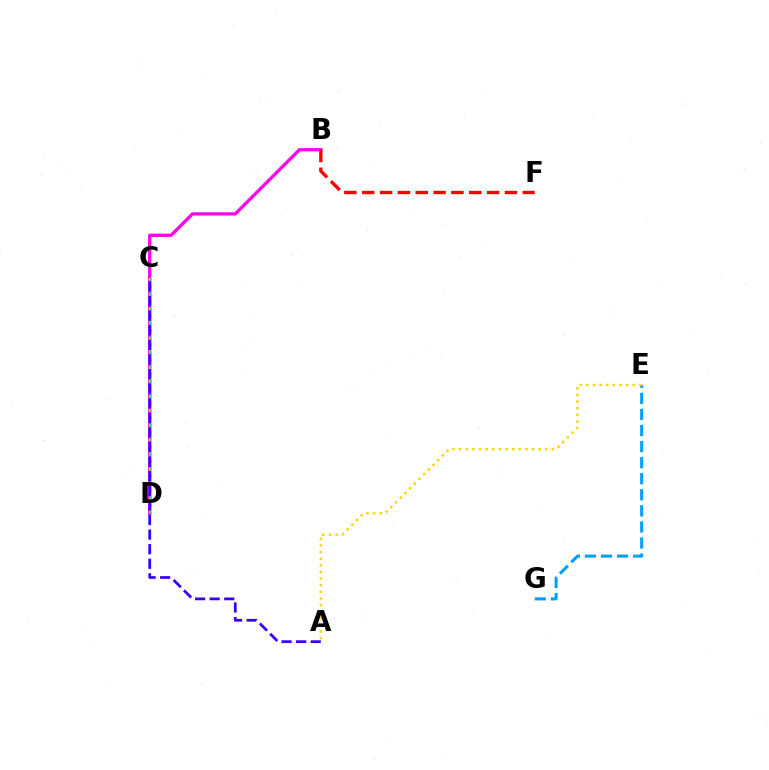{('B', 'D'): [{'color': '#ff00ed', 'line_style': 'solid', 'thickness': 2.35}], ('C', 'D'): [{'color': '#00ff86', 'line_style': 'dotted', 'thickness': 1.97}, {'color': '#4fff00', 'line_style': 'dotted', 'thickness': 1.62}], ('E', 'G'): [{'color': '#009eff', 'line_style': 'dashed', 'thickness': 2.18}], ('A', 'C'): [{'color': '#3700ff', 'line_style': 'dashed', 'thickness': 1.98}], ('B', 'F'): [{'color': '#ff0000', 'line_style': 'dashed', 'thickness': 2.42}], ('A', 'E'): [{'color': '#ffd500', 'line_style': 'dotted', 'thickness': 1.8}]}